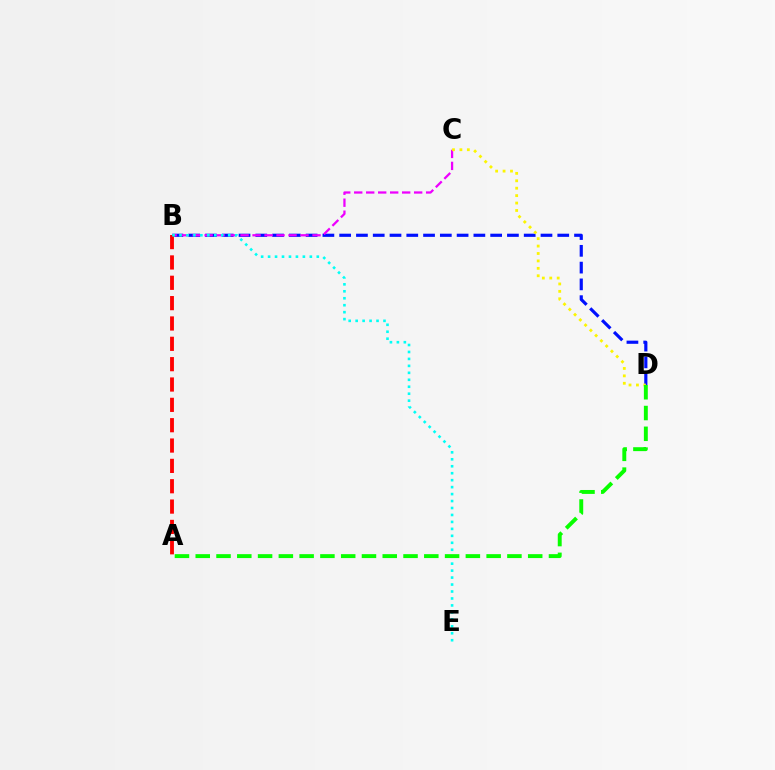{('B', 'D'): [{'color': '#0010ff', 'line_style': 'dashed', 'thickness': 2.28}], ('B', 'C'): [{'color': '#ee00ff', 'line_style': 'dashed', 'thickness': 1.63}], ('C', 'D'): [{'color': '#fcf500', 'line_style': 'dotted', 'thickness': 2.02}], ('A', 'B'): [{'color': '#ff0000', 'line_style': 'dashed', 'thickness': 2.76}], ('B', 'E'): [{'color': '#00fff6', 'line_style': 'dotted', 'thickness': 1.89}], ('A', 'D'): [{'color': '#08ff00', 'line_style': 'dashed', 'thickness': 2.82}]}